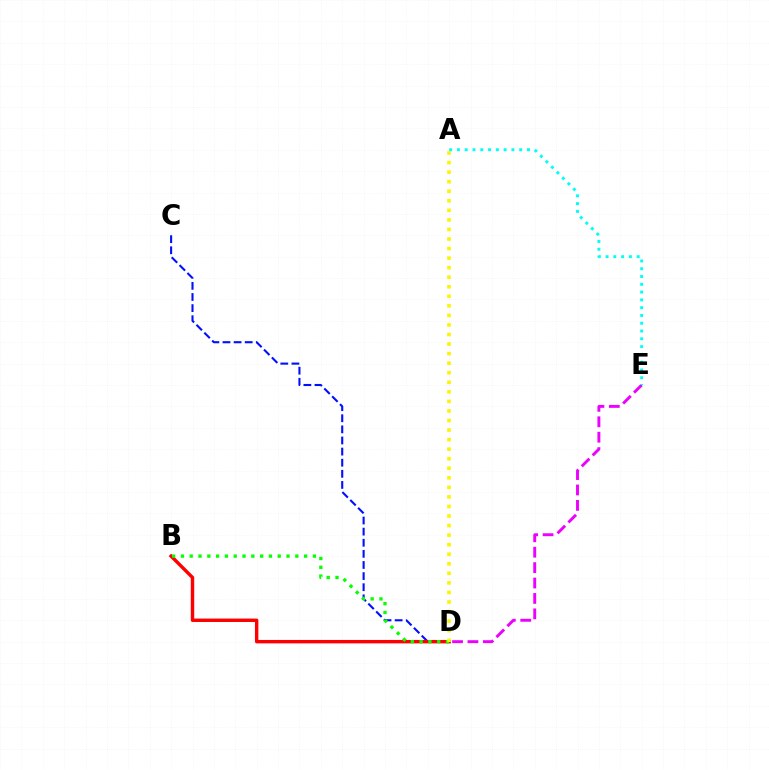{('C', 'D'): [{'color': '#0010ff', 'line_style': 'dashed', 'thickness': 1.51}], ('B', 'D'): [{'color': '#ff0000', 'line_style': 'solid', 'thickness': 2.46}, {'color': '#08ff00', 'line_style': 'dotted', 'thickness': 2.39}], ('A', 'D'): [{'color': '#fcf500', 'line_style': 'dotted', 'thickness': 2.6}], ('D', 'E'): [{'color': '#ee00ff', 'line_style': 'dashed', 'thickness': 2.09}], ('A', 'E'): [{'color': '#00fff6', 'line_style': 'dotted', 'thickness': 2.12}]}